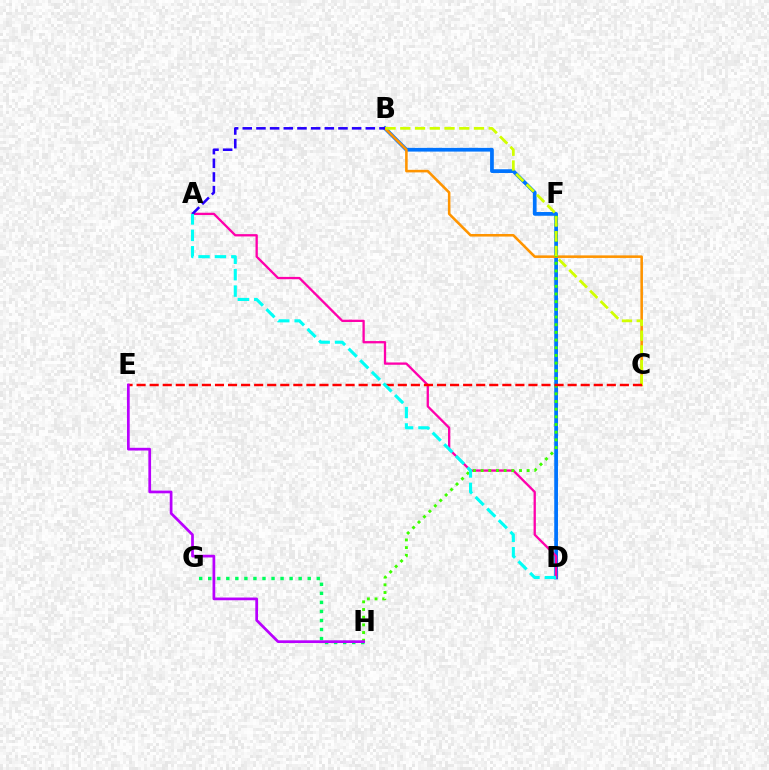{('B', 'D'): [{'color': '#0074ff', 'line_style': 'solid', 'thickness': 2.69}], ('B', 'C'): [{'color': '#ff9400', 'line_style': 'solid', 'thickness': 1.85}, {'color': '#d1ff00', 'line_style': 'dashed', 'thickness': 2.0}], ('A', 'D'): [{'color': '#ff00ac', 'line_style': 'solid', 'thickness': 1.66}, {'color': '#00fff6', 'line_style': 'dashed', 'thickness': 2.23}], ('G', 'H'): [{'color': '#00ff5c', 'line_style': 'dotted', 'thickness': 2.46}], ('A', 'B'): [{'color': '#2500ff', 'line_style': 'dashed', 'thickness': 1.86}], ('F', 'H'): [{'color': '#3dff00', 'line_style': 'dotted', 'thickness': 2.09}], ('C', 'E'): [{'color': '#ff0000', 'line_style': 'dashed', 'thickness': 1.77}], ('E', 'H'): [{'color': '#b900ff', 'line_style': 'solid', 'thickness': 1.96}]}